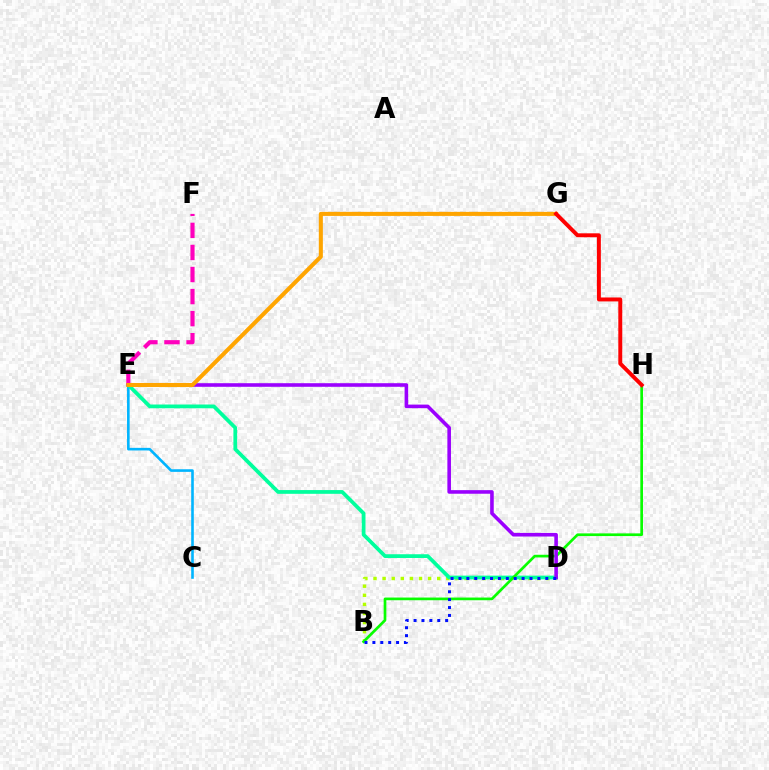{('C', 'E'): [{'color': '#00b5ff', 'line_style': 'solid', 'thickness': 1.88}], ('B', 'D'): [{'color': '#b3ff00', 'line_style': 'dotted', 'thickness': 2.47}, {'color': '#0010ff', 'line_style': 'dotted', 'thickness': 2.15}], ('D', 'E'): [{'color': '#00ff9d', 'line_style': 'solid', 'thickness': 2.7}, {'color': '#9b00ff', 'line_style': 'solid', 'thickness': 2.59}], ('B', 'H'): [{'color': '#08ff00', 'line_style': 'solid', 'thickness': 1.93}], ('E', 'F'): [{'color': '#ff00bd', 'line_style': 'dashed', 'thickness': 3.0}], ('E', 'G'): [{'color': '#ffa500', 'line_style': 'solid', 'thickness': 2.92}], ('G', 'H'): [{'color': '#ff0000', 'line_style': 'solid', 'thickness': 2.83}]}